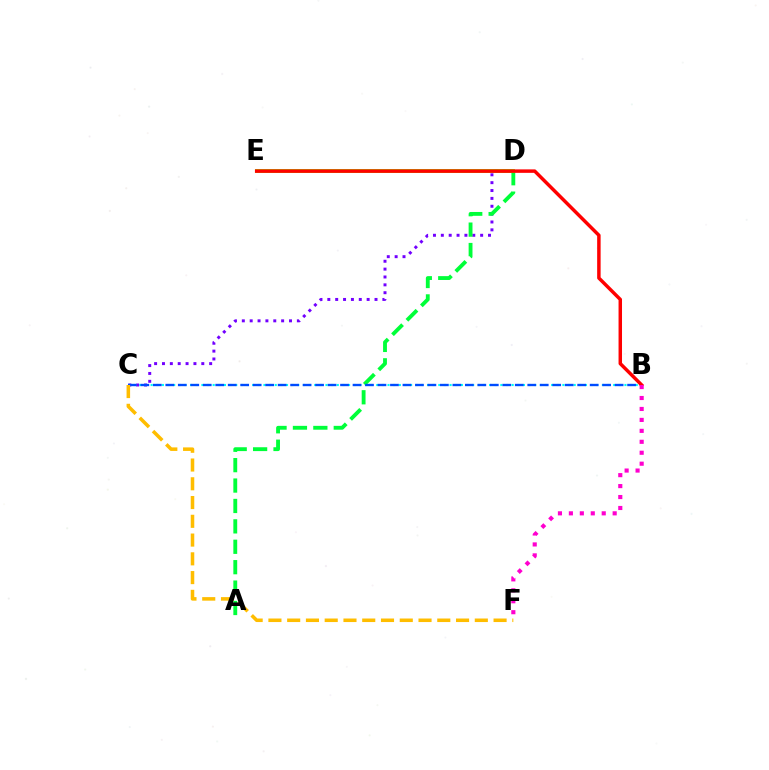{('B', 'C'): [{'color': '#00fff6', 'line_style': 'dotted', 'thickness': 1.53}, {'color': '#004bff', 'line_style': 'dashed', 'thickness': 1.7}], ('C', 'D'): [{'color': '#7200ff', 'line_style': 'dotted', 'thickness': 2.14}], ('A', 'D'): [{'color': '#00ff39', 'line_style': 'dashed', 'thickness': 2.77}], ('D', 'E'): [{'color': '#84ff00', 'line_style': 'solid', 'thickness': 2.79}], ('B', 'E'): [{'color': '#ff0000', 'line_style': 'solid', 'thickness': 2.49}], ('C', 'F'): [{'color': '#ffbd00', 'line_style': 'dashed', 'thickness': 2.55}], ('B', 'F'): [{'color': '#ff00cf', 'line_style': 'dotted', 'thickness': 2.97}]}